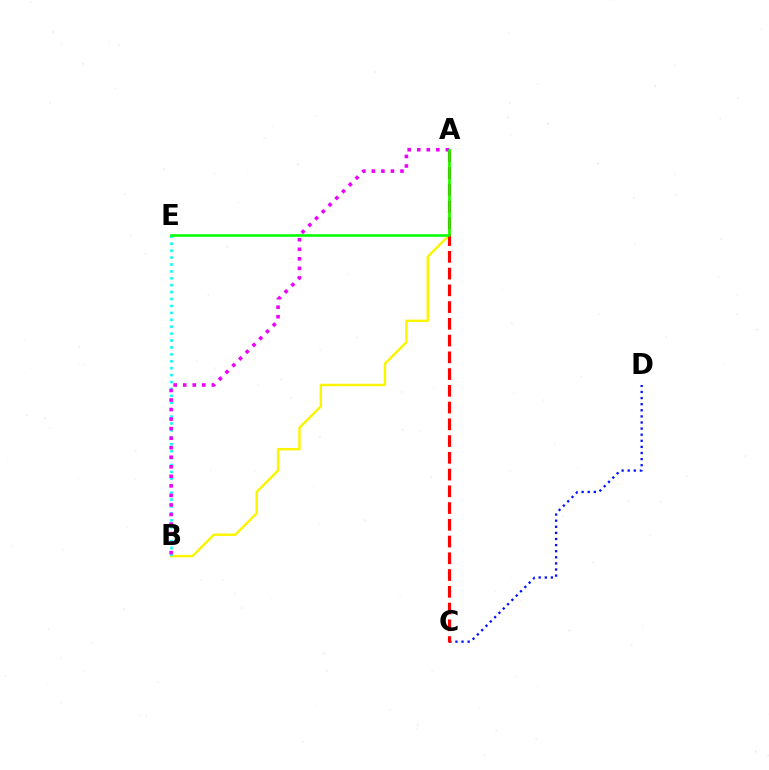{('A', 'B'): [{'color': '#fcf500', 'line_style': 'solid', 'thickness': 1.74}, {'color': '#ee00ff', 'line_style': 'dotted', 'thickness': 2.59}], ('B', 'E'): [{'color': '#00fff6', 'line_style': 'dotted', 'thickness': 1.88}], ('C', 'D'): [{'color': '#0010ff', 'line_style': 'dotted', 'thickness': 1.66}], ('A', 'C'): [{'color': '#ff0000', 'line_style': 'dashed', 'thickness': 2.28}], ('A', 'E'): [{'color': '#08ff00', 'line_style': 'solid', 'thickness': 1.86}]}